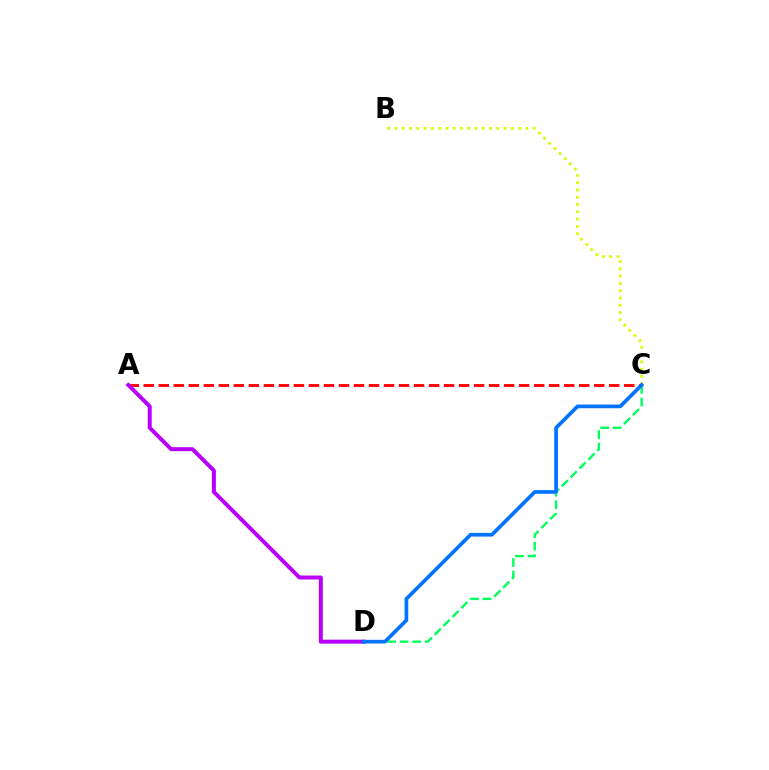{('A', 'C'): [{'color': '#ff0000', 'line_style': 'dashed', 'thickness': 2.04}], ('C', 'D'): [{'color': '#00ff5c', 'line_style': 'dashed', 'thickness': 1.71}, {'color': '#0074ff', 'line_style': 'solid', 'thickness': 2.66}], ('B', 'C'): [{'color': '#d1ff00', 'line_style': 'dotted', 'thickness': 1.98}], ('A', 'D'): [{'color': '#b900ff', 'line_style': 'solid', 'thickness': 2.86}]}